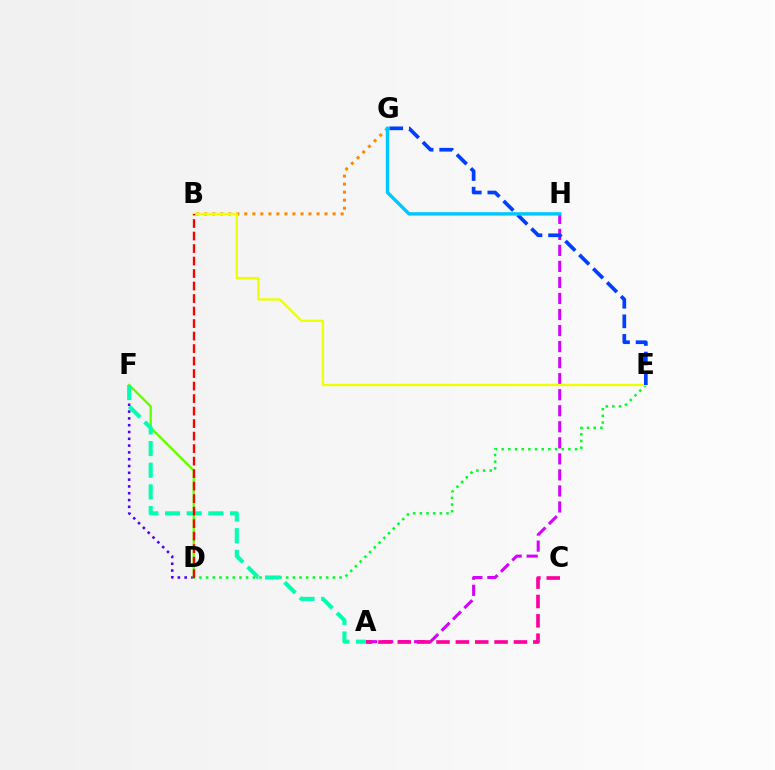{('D', 'F'): [{'color': '#4f00ff', 'line_style': 'dotted', 'thickness': 1.85}, {'color': '#66ff00', 'line_style': 'solid', 'thickness': 1.7}], ('D', 'E'): [{'color': '#00ff27', 'line_style': 'dotted', 'thickness': 1.81}], ('B', 'G'): [{'color': '#ff8800', 'line_style': 'dotted', 'thickness': 2.18}], ('A', 'H'): [{'color': '#d600ff', 'line_style': 'dashed', 'thickness': 2.18}], ('A', 'C'): [{'color': '#ff00a0', 'line_style': 'dashed', 'thickness': 2.63}], ('B', 'E'): [{'color': '#eeff00', 'line_style': 'solid', 'thickness': 1.68}], ('E', 'G'): [{'color': '#003fff', 'line_style': 'dashed', 'thickness': 2.66}], ('A', 'F'): [{'color': '#00ffaf', 'line_style': 'dashed', 'thickness': 2.94}], ('B', 'D'): [{'color': '#ff0000', 'line_style': 'dashed', 'thickness': 1.7}], ('G', 'H'): [{'color': '#00c7ff', 'line_style': 'solid', 'thickness': 2.45}]}